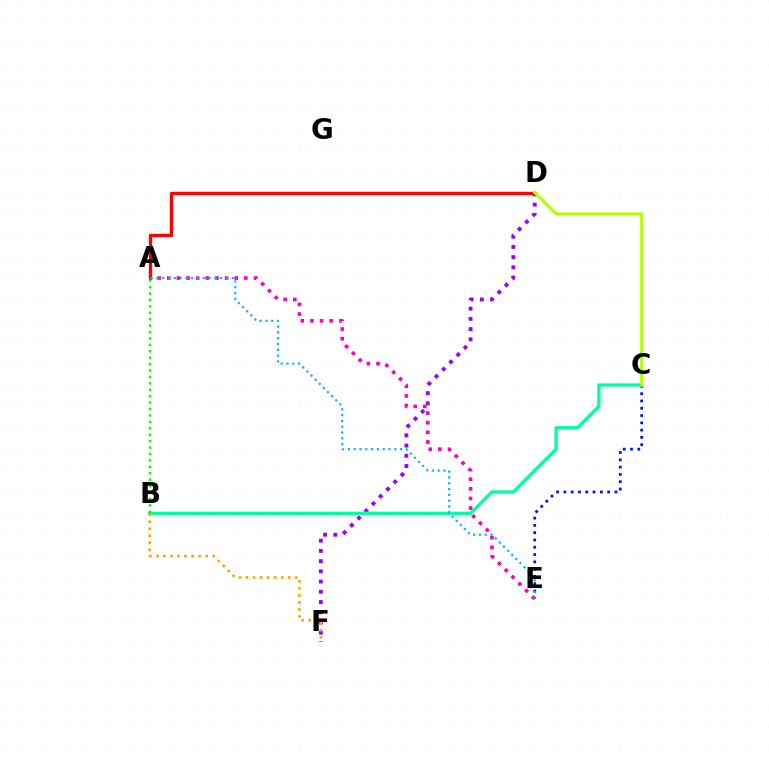{('A', 'E'): [{'color': '#ff00bd', 'line_style': 'dotted', 'thickness': 2.62}, {'color': '#00b5ff', 'line_style': 'dotted', 'thickness': 1.58}], ('D', 'F'): [{'color': '#9b00ff', 'line_style': 'dotted', 'thickness': 2.78}], ('C', 'E'): [{'color': '#0010ff', 'line_style': 'dotted', 'thickness': 1.98}], ('A', 'D'): [{'color': '#ff0000', 'line_style': 'solid', 'thickness': 2.42}], ('B', 'C'): [{'color': '#00ff9d', 'line_style': 'solid', 'thickness': 2.39}], ('B', 'F'): [{'color': '#ffa500', 'line_style': 'dotted', 'thickness': 1.91}], ('A', 'B'): [{'color': '#08ff00', 'line_style': 'dotted', 'thickness': 1.74}], ('C', 'D'): [{'color': '#b3ff00', 'line_style': 'solid', 'thickness': 2.14}]}